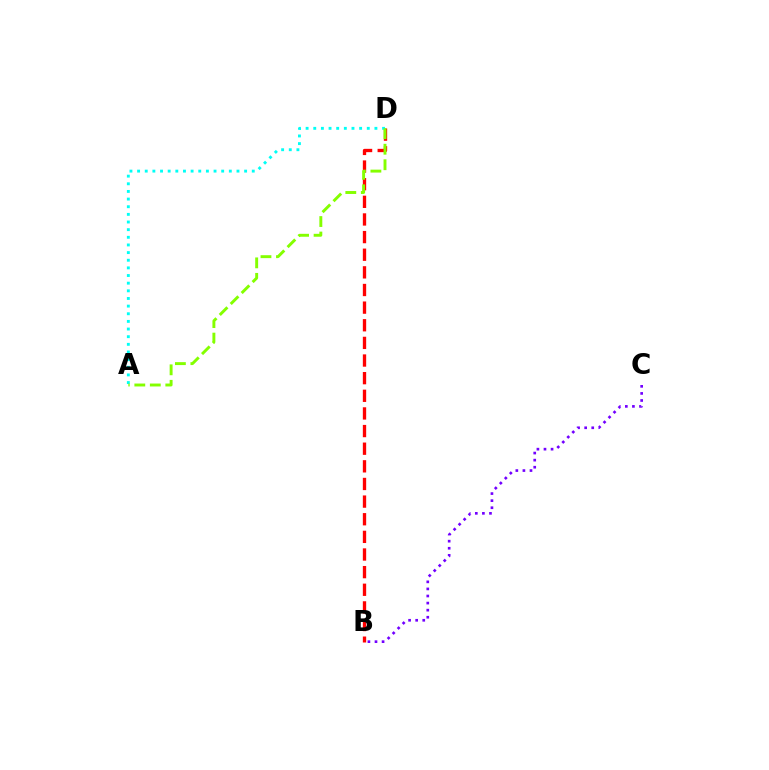{('B', 'D'): [{'color': '#ff0000', 'line_style': 'dashed', 'thickness': 2.4}], ('A', 'D'): [{'color': '#00fff6', 'line_style': 'dotted', 'thickness': 2.08}, {'color': '#84ff00', 'line_style': 'dashed', 'thickness': 2.1}], ('B', 'C'): [{'color': '#7200ff', 'line_style': 'dotted', 'thickness': 1.92}]}